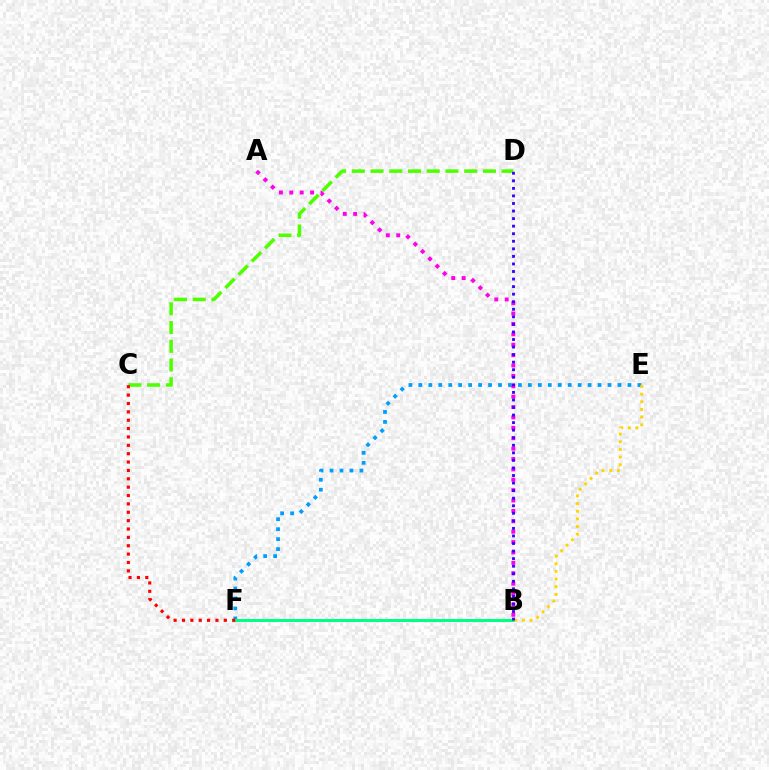{('E', 'F'): [{'color': '#009eff', 'line_style': 'dotted', 'thickness': 2.7}], ('B', 'F'): [{'color': '#00ff86', 'line_style': 'solid', 'thickness': 2.17}], ('C', 'D'): [{'color': '#4fff00', 'line_style': 'dashed', 'thickness': 2.54}], ('B', 'E'): [{'color': '#ffd500', 'line_style': 'dotted', 'thickness': 2.08}], ('A', 'B'): [{'color': '#ff00ed', 'line_style': 'dotted', 'thickness': 2.82}], ('B', 'D'): [{'color': '#3700ff', 'line_style': 'dotted', 'thickness': 2.05}], ('C', 'F'): [{'color': '#ff0000', 'line_style': 'dotted', 'thickness': 2.27}]}